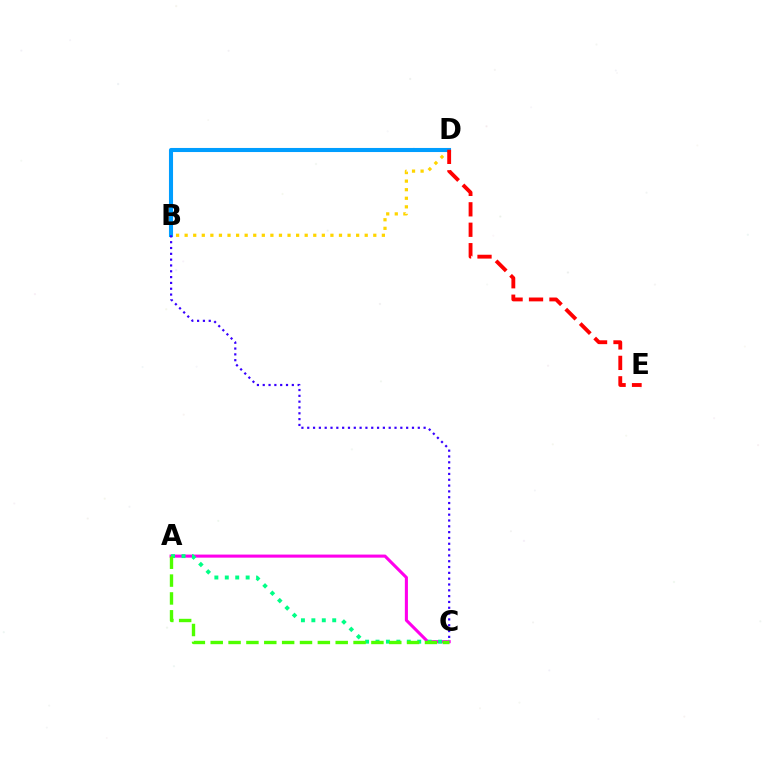{('A', 'C'): [{'color': '#ff00ed', 'line_style': 'solid', 'thickness': 2.21}, {'color': '#00ff86', 'line_style': 'dotted', 'thickness': 2.83}, {'color': '#4fff00', 'line_style': 'dashed', 'thickness': 2.43}], ('B', 'D'): [{'color': '#ffd500', 'line_style': 'dotted', 'thickness': 2.33}, {'color': '#009eff', 'line_style': 'solid', 'thickness': 2.94}], ('B', 'C'): [{'color': '#3700ff', 'line_style': 'dotted', 'thickness': 1.58}], ('D', 'E'): [{'color': '#ff0000', 'line_style': 'dashed', 'thickness': 2.78}]}